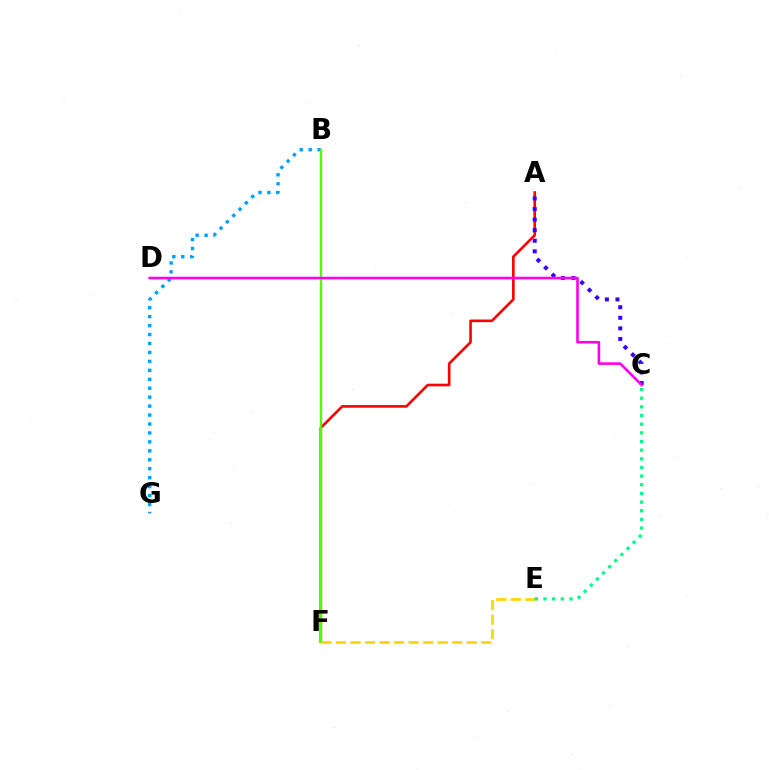{('A', 'F'): [{'color': '#ff0000', 'line_style': 'solid', 'thickness': 1.89}], ('B', 'G'): [{'color': '#009eff', 'line_style': 'dotted', 'thickness': 2.43}], ('A', 'C'): [{'color': '#3700ff', 'line_style': 'dotted', 'thickness': 2.87}], ('B', 'F'): [{'color': '#4fff00', 'line_style': 'solid', 'thickness': 1.67}], ('E', 'F'): [{'color': '#ffd500', 'line_style': 'dashed', 'thickness': 1.97}], ('C', 'D'): [{'color': '#ff00ed', 'line_style': 'solid', 'thickness': 1.88}], ('C', 'E'): [{'color': '#00ff86', 'line_style': 'dotted', 'thickness': 2.35}]}